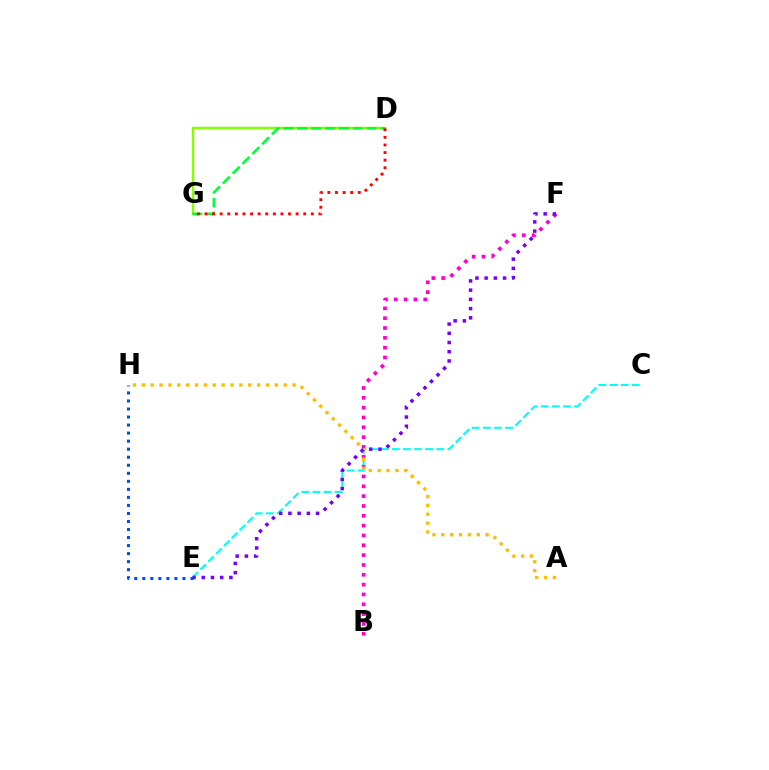{('D', 'G'): [{'color': '#84ff00', 'line_style': 'solid', 'thickness': 1.78}, {'color': '#00ff39', 'line_style': 'dashed', 'thickness': 1.89}, {'color': '#ff0000', 'line_style': 'dotted', 'thickness': 2.06}], ('B', 'F'): [{'color': '#ff00cf', 'line_style': 'dotted', 'thickness': 2.67}], ('C', 'E'): [{'color': '#00fff6', 'line_style': 'dashed', 'thickness': 1.51}], ('A', 'H'): [{'color': '#ffbd00', 'line_style': 'dotted', 'thickness': 2.41}], ('E', 'F'): [{'color': '#7200ff', 'line_style': 'dotted', 'thickness': 2.51}], ('E', 'H'): [{'color': '#004bff', 'line_style': 'dotted', 'thickness': 2.18}]}